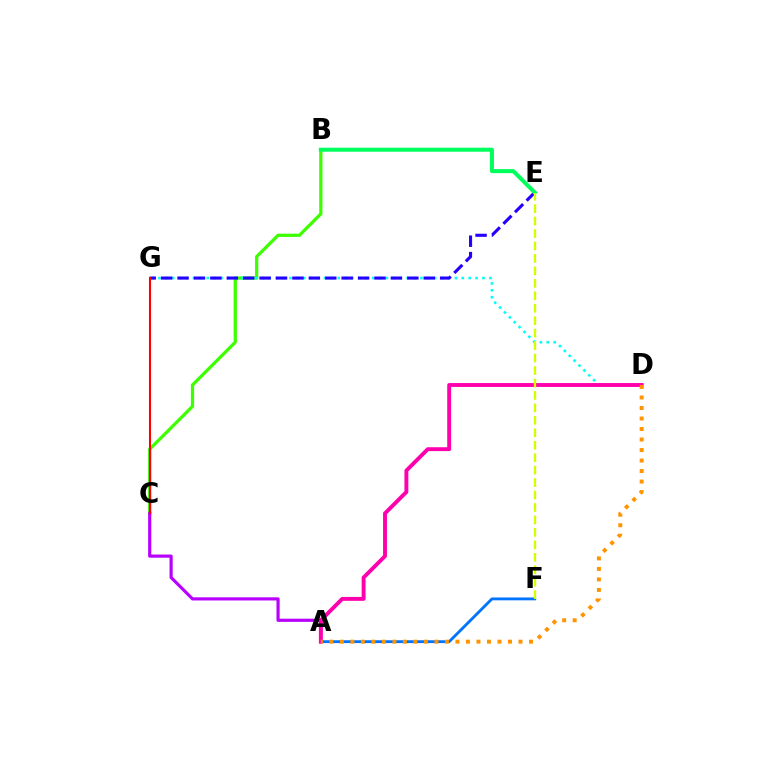{('B', 'C'): [{'color': '#3dff00', 'line_style': 'solid', 'thickness': 2.34}], ('D', 'G'): [{'color': '#00fff6', 'line_style': 'dotted', 'thickness': 1.87}], ('A', 'F'): [{'color': '#0074ff', 'line_style': 'solid', 'thickness': 2.05}], ('E', 'G'): [{'color': '#2500ff', 'line_style': 'dashed', 'thickness': 2.23}], ('A', 'C'): [{'color': '#b900ff', 'line_style': 'solid', 'thickness': 2.28}], ('B', 'E'): [{'color': '#00ff5c', 'line_style': 'solid', 'thickness': 2.9}], ('A', 'D'): [{'color': '#ff00ac', 'line_style': 'solid', 'thickness': 2.8}, {'color': '#ff9400', 'line_style': 'dotted', 'thickness': 2.85}], ('C', 'G'): [{'color': '#ff0000', 'line_style': 'solid', 'thickness': 1.51}], ('E', 'F'): [{'color': '#d1ff00', 'line_style': 'dashed', 'thickness': 1.69}]}